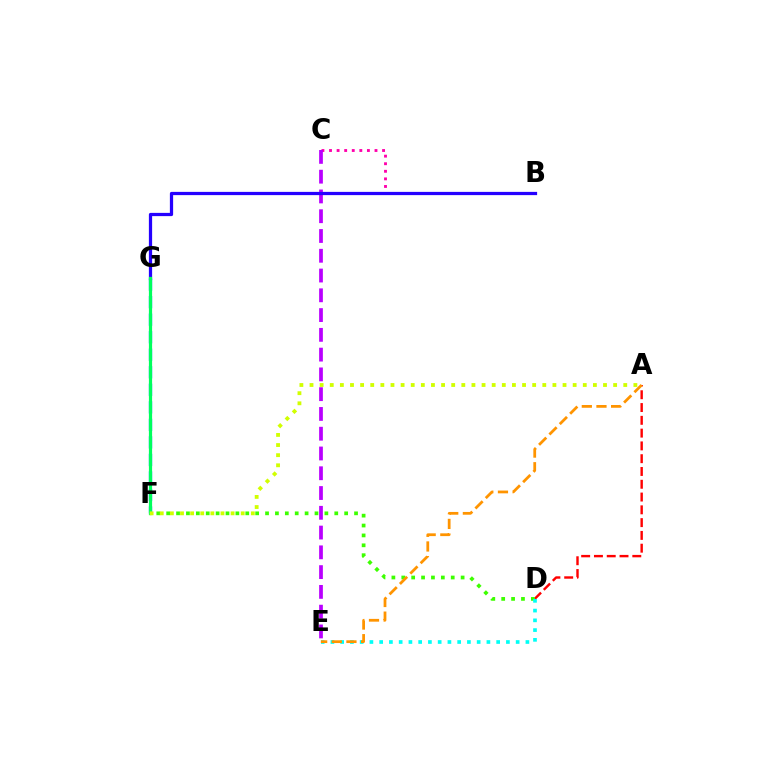{('A', 'D'): [{'color': '#ff0000', 'line_style': 'dashed', 'thickness': 1.74}], ('D', 'F'): [{'color': '#3dff00', 'line_style': 'dotted', 'thickness': 2.69}], ('F', 'G'): [{'color': '#0074ff', 'line_style': 'dashed', 'thickness': 2.38}, {'color': '#00ff5c', 'line_style': 'solid', 'thickness': 2.31}], ('D', 'E'): [{'color': '#00fff6', 'line_style': 'dotted', 'thickness': 2.65}], ('A', 'E'): [{'color': '#ff9400', 'line_style': 'dashed', 'thickness': 1.99}], ('B', 'C'): [{'color': '#ff00ac', 'line_style': 'dotted', 'thickness': 2.06}], ('C', 'E'): [{'color': '#b900ff', 'line_style': 'dashed', 'thickness': 2.69}], ('B', 'G'): [{'color': '#2500ff', 'line_style': 'solid', 'thickness': 2.33}], ('A', 'F'): [{'color': '#d1ff00', 'line_style': 'dotted', 'thickness': 2.75}]}